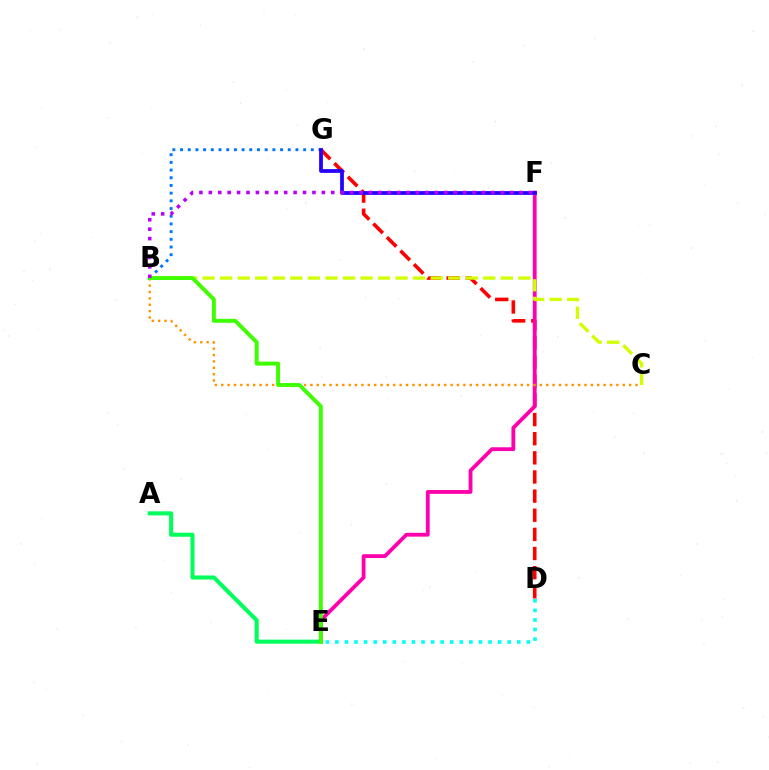{('B', 'G'): [{'color': '#0074ff', 'line_style': 'dotted', 'thickness': 2.09}], ('D', 'G'): [{'color': '#ff0000', 'line_style': 'dashed', 'thickness': 2.6}], ('E', 'F'): [{'color': '#ff00ac', 'line_style': 'solid', 'thickness': 2.74}], ('B', 'C'): [{'color': '#ff9400', 'line_style': 'dotted', 'thickness': 1.73}, {'color': '#d1ff00', 'line_style': 'dashed', 'thickness': 2.38}], ('F', 'G'): [{'color': '#2500ff', 'line_style': 'solid', 'thickness': 2.72}], ('A', 'E'): [{'color': '#00ff5c', 'line_style': 'solid', 'thickness': 2.93}], ('B', 'E'): [{'color': '#3dff00', 'line_style': 'solid', 'thickness': 2.82}], ('B', 'F'): [{'color': '#b900ff', 'line_style': 'dotted', 'thickness': 2.56}], ('D', 'E'): [{'color': '#00fff6', 'line_style': 'dotted', 'thickness': 2.6}]}